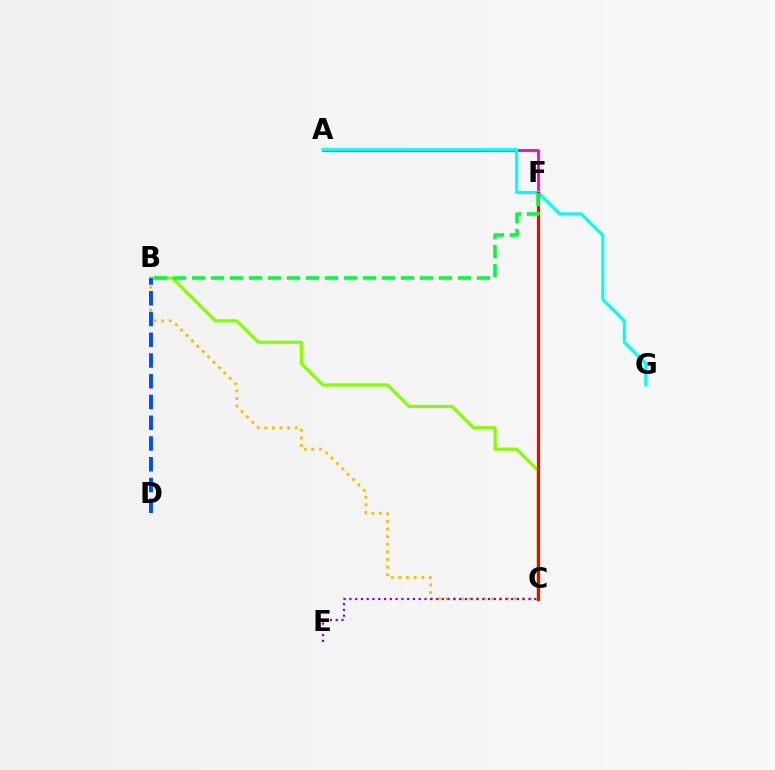{('B', 'C'): [{'color': '#84ff00', 'line_style': 'solid', 'thickness': 2.27}, {'color': '#ffbd00', 'line_style': 'dotted', 'thickness': 2.07}], ('A', 'F'): [{'color': '#ff00cf', 'line_style': 'solid', 'thickness': 2.02}], ('A', 'G'): [{'color': '#00fff6', 'line_style': 'solid', 'thickness': 2.26}], ('C', 'F'): [{'color': '#ff0000', 'line_style': 'solid', 'thickness': 2.29}], ('B', 'D'): [{'color': '#004bff', 'line_style': 'dashed', 'thickness': 2.82}], ('B', 'F'): [{'color': '#00ff39', 'line_style': 'dashed', 'thickness': 2.58}], ('C', 'E'): [{'color': '#7200ff', 'line_style': 'dotted', 'thickness': 1.57}]}